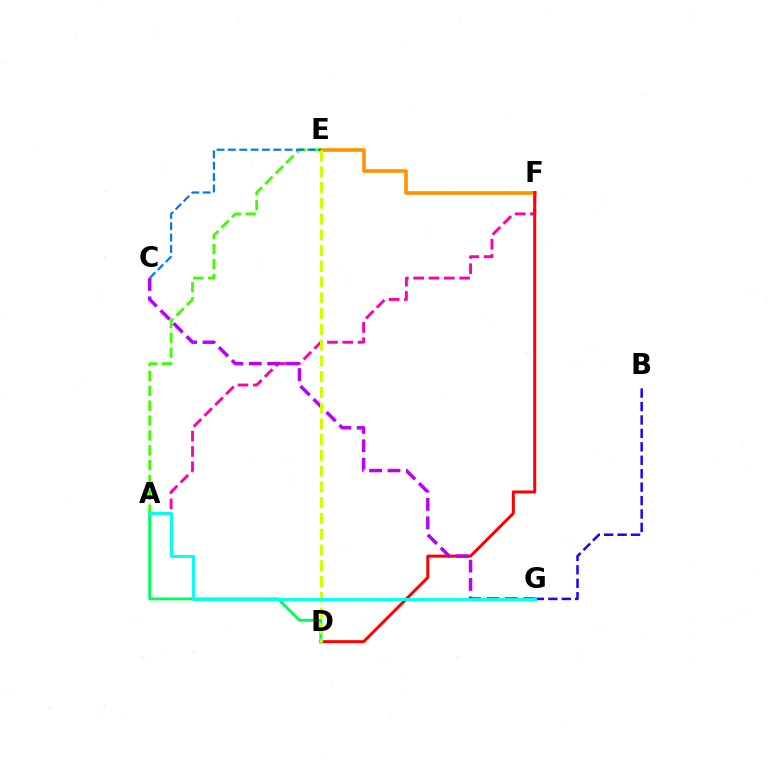{('A', 'F'): [{'color': '#ff00ac', 'line_style': 'dashed', 'thickness': 2.08}], ('E', 'F'): [{'color': '#ff9400', 'line_style': 'solid', 'thickness': 2.63}], ('D', 'F'): [{'color': '#ff0000', 'line_style': 'solid', 'thickness': 2.16}], ('A', 'E'): [{'color': '#3dff00', 'line_style': 'dashed', 'thickness': 2.02}], ('C', 'E'): [{'color': '#0074ff', 'line_style': 'dashed', 'thickness': 1.54}], ('A', 'D'): [{'color': '#00ff5c', 'line_style': 'solid', 'thickness': 2.11}], ('B', 'G'): [{'color': '#2500ff', 'line_style': 'dashed', 'thickness': 1.82}], ('C', 'G'): [{'color': '#b900ff', 'line_style': 'dashed', 'thickness': 2.5}], ('D', 'E'): [{'color': '#d1ff00', 'line_style': 'dashed', 'thickness': 2.14}], ('A', 'G'): [{'color': '#00fff6', 'line_style': 'solid', 'thickness': 2.11}]}